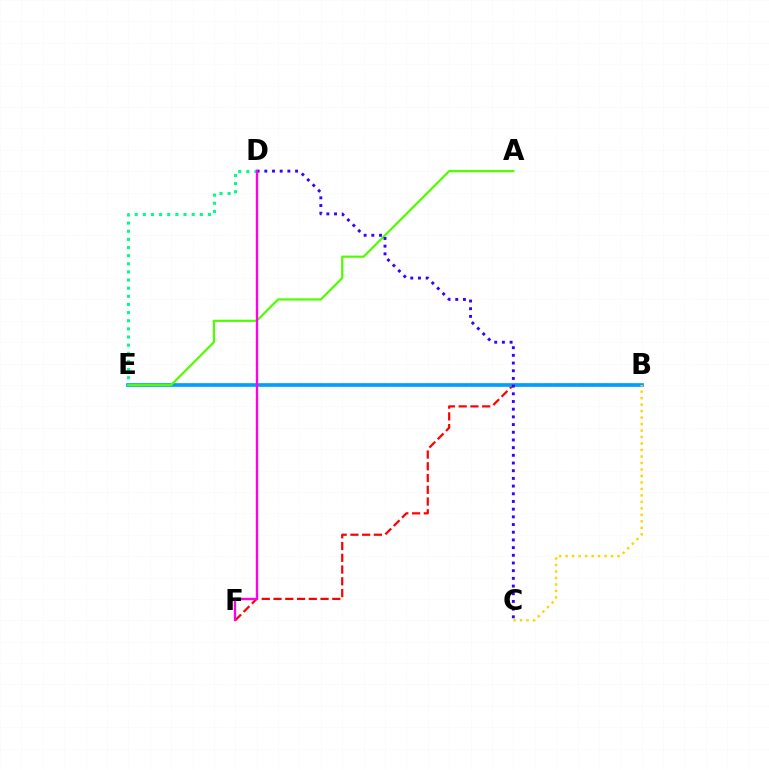{('B', 'F'): [{'color': '#ff0000', 'line_style': 'dashed', 'thickness': 1.6}], ('B', 'E'): [{'color': '#009eff', 'line_style': 'solid', 'thickness': 2.64}], ('A', 'E'): [{'color': '#4fff00', 'line_style': 'solid', 'thickness': 1.6}], ('B', 'C'): [{'color': '#ffd500', 'line_style': 'dotted', 'thickness': 1.76}], ('C', 'D'): [{'color': '#3700ff', 'line_style': 'dotted', 'thickness': 2.09}], ('D', 'E'): [{'color': '#00ff86', 'line_style': 'dotted', 'thickness': 2.21}], ('D', 'F'): [{'color': '#ff00ed', 'line_style': 'solid', 'thickness': 1.69}]}